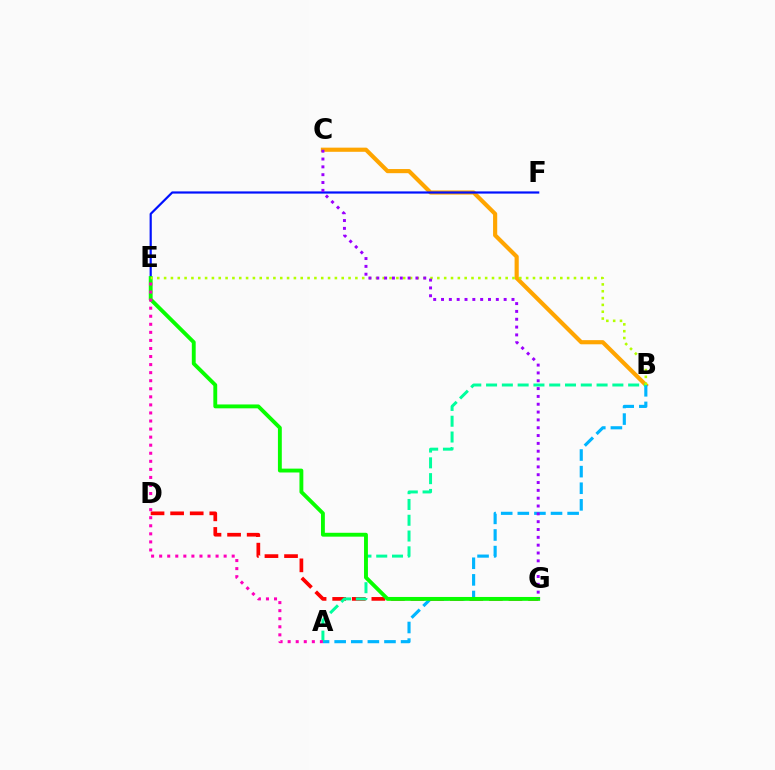{('B', 'C'): [{'color': '#ffa500', 'line_style': 'solid', 'thickness': 2.99}], ('A', 'B'): [{'color': '#00b5ff', 'line_style': 'dashed', 'thickness': 2.26}, {'color': '#00ff9d', 'line_style': 'dashed', 'thickness': 2.14}], ('E', 'F'): [{'color': '#0010ff', 'line_style': 'solid', 'thickness': 1.58}], ('D', 'G'): [{'color': '#ff0000', 'line_style': 'dashed', 'thickness': 2.66}], ('E', 'G'): [{'color': '#08ff00', 'line_style': 'solid', 'thickness': 2.78}], ('B', 'E'): [{'color': '#b3ff00', 'line_style': 'dotted', 'thickness': 1.86}], ('C', 'G'): [{'color': '#9b00ff', 'line_style': 'dotted', 'thickness': 2.13}], ('A', 'E'): [{'color': '#ff00bd', 'line_style': 'dotted', 'thickness': 2.19}]}